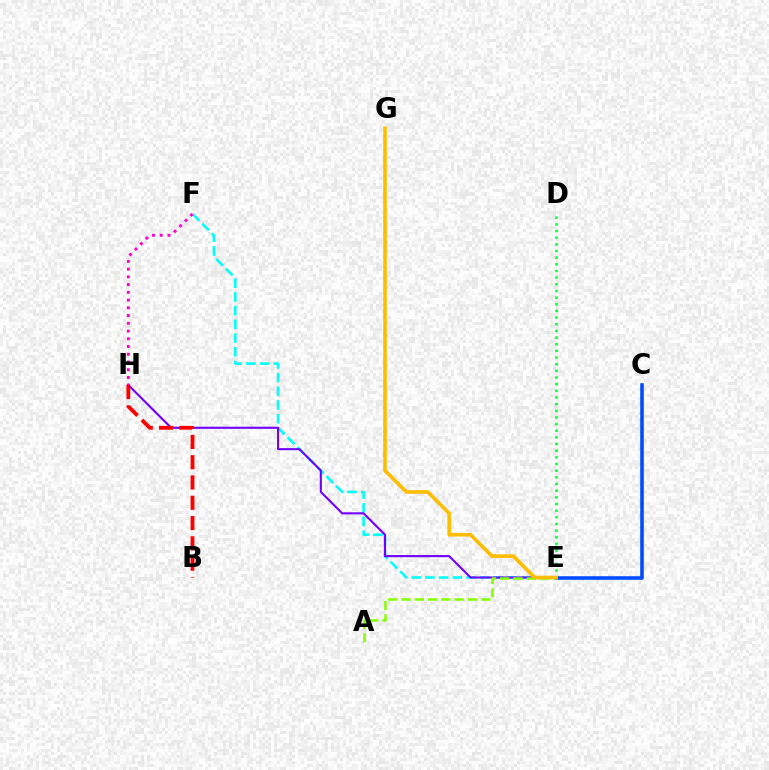{('E', 'F'): [{'color': '#00fff6', 'line_style': 'dashed', 'thickness': 1.86}], ('E', 'H'): [{'color': '#7200ff', 'line_style': 'solid', 'thickness': 1.51}], ('C', 'E'): [{'color': '#004bff', 'line_style': 'solid', 'thickness': 2.57}], ('D', 'E'): [{'color': '#00ff39', 'line_style': 'dotted', 'thickness': 1.81}], ('B', 'H'): [{'color': '#ff0000', 'line_style': 'dashed', 'thickness': 2.76}], ('A', 'E'): [{'color': '#84ff00', 'line_style': 'dashed', 'thickness': 1.81}], ('F', 'H'): [{'color': '#ff00cf', 'line_style': 'dotted', 'thickness': 2.1}], ('E', 'G'): [{'color': '#ffbd00', 'line_style': 'solid', 'thickness': 2.61}]}